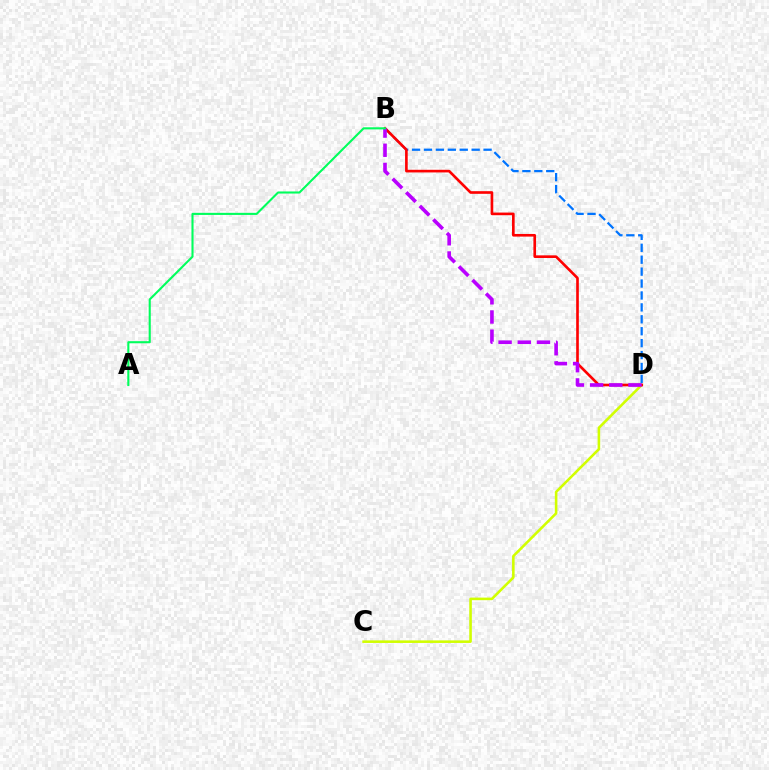{('C', 'D'): [{'color': '#d1ff00', 'line_style': 'solid', 'thickness': 1.85}], ('B', 'D'): [{'color': '#0074ff', 'line_style': 'dashed', 'thickness': 1.62}, {'color': '#ff0000', 'line_style': 'solid', 'thickness': 1.9}, {'color': '#b900ff', 'line_style': 'dashed', 'thickness': 2.61}], ('A', 'B'): [{'color': '#00ff5c', 'line_style': 'solid', 'thickness': 1.51}]}